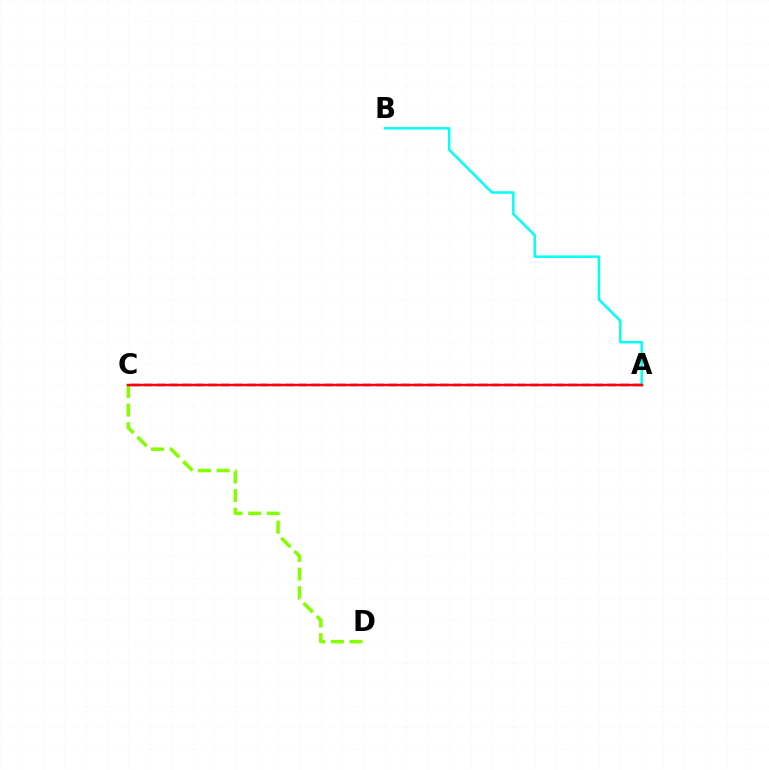{('A', 'C'): [{'color': '#7200ff', 'line_style': 'dashed', 'thickness': 1.75}, {'color': '#ff0000', 'line_style': 'solid', 'thickness': 1.77}], ('A', 'B'): [{'color': '#00fff6', 'line_style': 'solid', 'thickness': 1.79}], ('C', 'D'): [{'color': '#84ff00', 'line_style': 'dashed', 'thickness': 2.53}]}